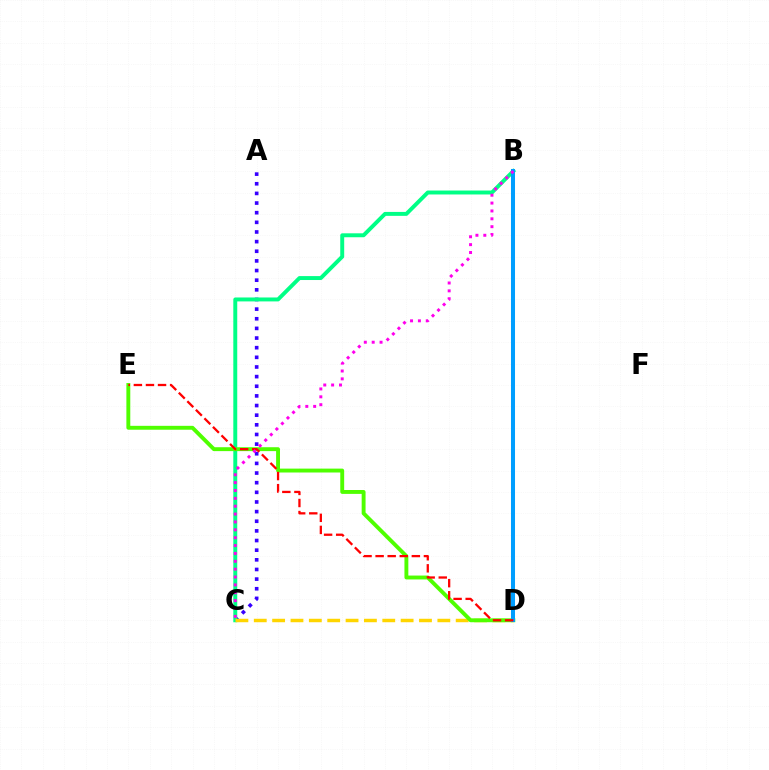{('A', 'C'): [{'color': '#3700ff', 'line_style': 'dotted', 'thickness': 2.62}], ('B', 'C'): [{'color': '#00ff86', 'line_style': 'solid', 'thickness': 2.83}, {'color': '#ff00ed', 'line_style': 'dotted', 'thickness': 2.14}], ('C', 'D'): [{'color': '#ffd500', 'line_style': 'dashed', 'thickness': 2.49}], ('D', 'E'): [{'color': '#4fff00', 'line_style': 'solid', 'thickness': 2.8}, {'color': '#ff0000', 'line_style': 'dashed', 'thickness': 1.64}], ('B', 'D'): [{'color': '#009eff', 'line_style': 'solid', 'thickness': 2.9}]}